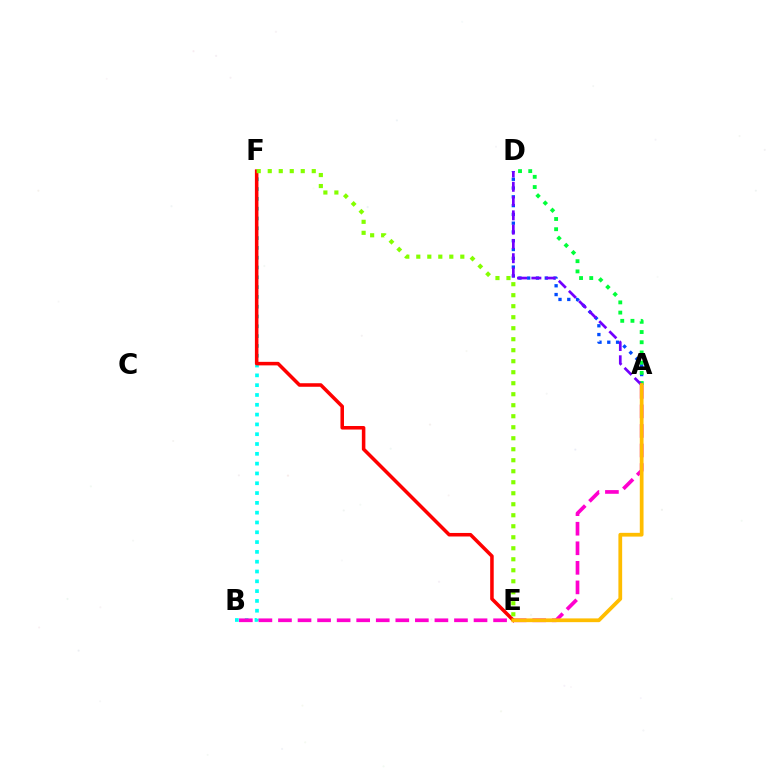{('A', 'D'): [{'color': '#004bff', 'line_style': 'dotted', 'thickness': 2.39}, {'color': '#00ff39', 'line_style': 'dotted', 'thickness': 2.77}, {'color': '#7200ff', 'line_style': 'dashed', 'thickness': 1.94}], ('B', 'F'): [{'color': '#00fff6', 'line_style': 'dotted', 'thickness': 2.66}], ('A', 'B'): [{'color': '#ff00cf', 'line_style': 'dashed', 'thickness': 2.66}], ('E', 'F'): [{'color': '#ff0000', 'line_style': 'solid', 'thickness': 2.55}, {'color': '#84ff00', 'line_style': 'dotted', 'thickness': 2.99}], ('A', 'E'): [{'color': '#ffbd00', 'line_style': 'solid', 'thickness': 2.7}]}